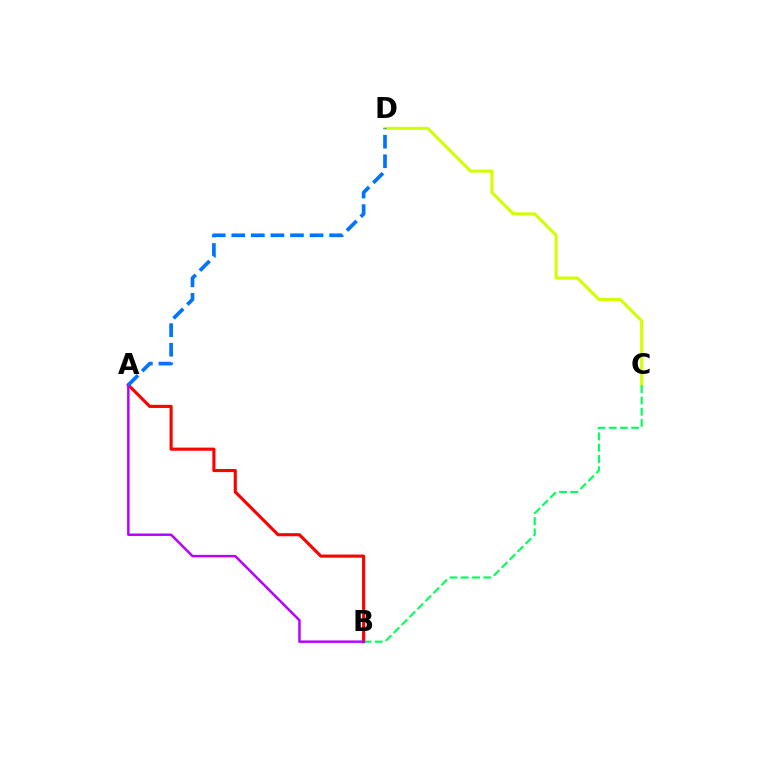{('C', 'D'): [{'color': '#d1ff00', 'line_style': 'solid', 'thickness': 2.21}], ('B', 'C'): [{'color': '#00ff5c', 'line_style': 'dashed', 'thickness': 1.53}], ('A', 'B'): [{'color': '#ff0000', 'line_style': 'solid', 'thickness': 2.25}, {'color': '#b900ff', 'line_style': 'solid', 'thickness': 1.78}], ('A', 'D'): [{'color': '#0074ff', 'line_style': 'dashed', 'thickness': 2.66}]}